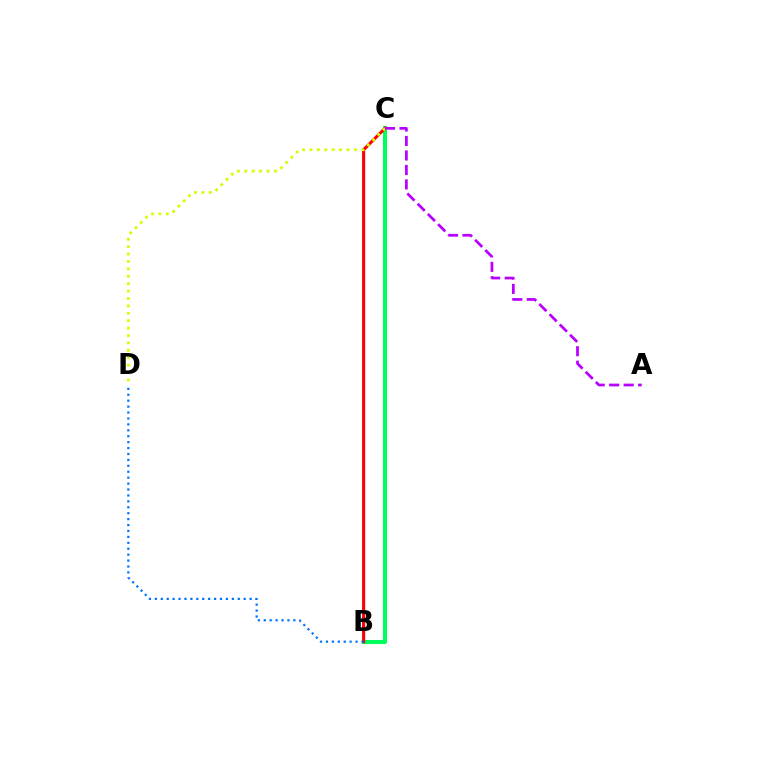{('B', 'C'): [{'color': '#00ff5c', 'line_style': 'solid', 'thickness': 2.92}, {'color': '#ff0000', 'line_style': 'solid', 'thickness': 2.24}], ('B', 'D'): [{'color': '#0074ff', 'line_style': 'dotted', 'thickness': 1.61}], ('C', 'D'): [{'color': '#d1ff00', 'line_style': 'dotted', 'thickness': 2.01}], ('A', 'C'): [{'color': '#b900ff', 'line_style': 'dashed', 'thickness': 1.97}]}